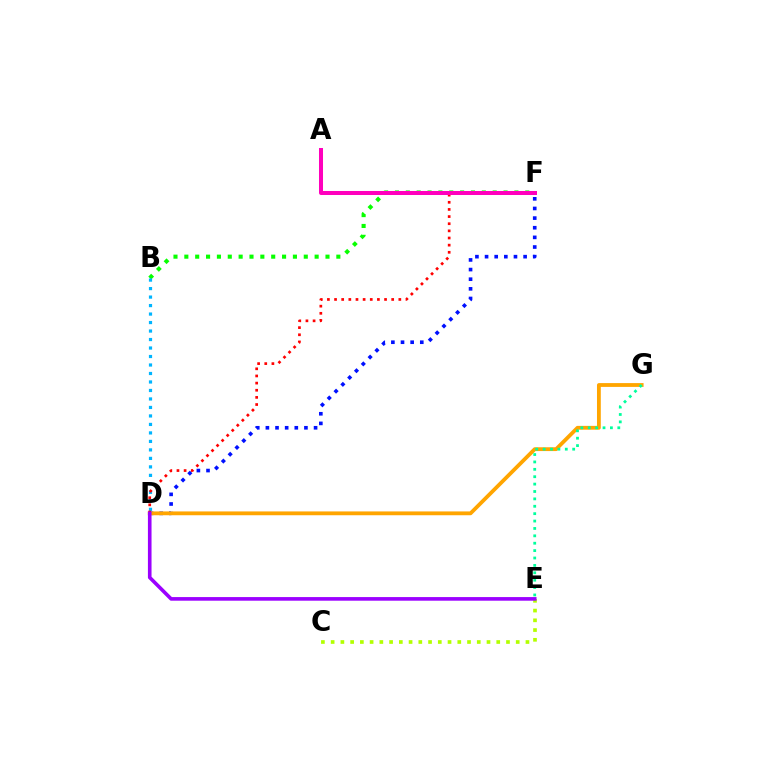{('D', 'F'): [{'color': '#0010ff', 'line_style': 'dotted', 'thickness': 2.62}, {'color': '#ff0000', 'line_style': 'dotted', 'thickness': 1.94}], ('C', 'E'): [{'color': '#b3ff00', 'line_style': 'dotted', 'thickness': 2.65}], ('B', 'F'): [{'color': '#08ff00', 'line_style': 'dotted', 'thickness': 2.95}], ('D', 'G'): [{'color': '#ffa500', 'line_style': 'solid', 'thickness': 2.74}], ('B', 'D'): [{'color': '#00b5ff', 'line_style': 'dotted', 'thickness': 2.31}], ('E', 'G'): [{'color': '#00ff9d', 'line_style': 'dotted', 'thickness': 2.01}], ('A', 'F'): [{'color': '#ff00bd', 'line_style': 'solid', 'thickness': 2.89}], ('D', 'E'): [{'color': '#9b00ff', 'line_style': 'solid', 'thickness': 2.61}]}